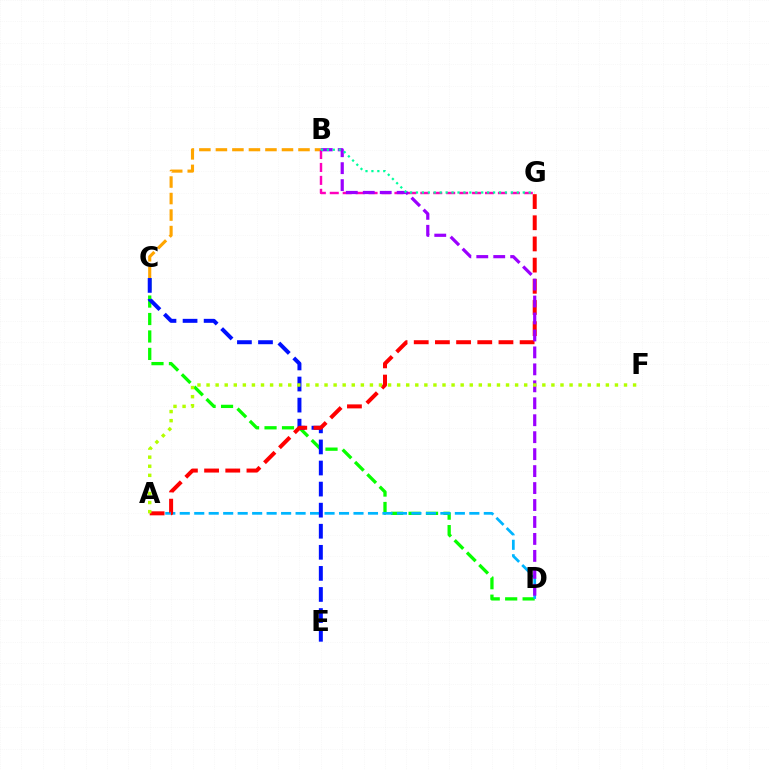{('C', 'D'): [{'color': '#08ff00', 'line_style': 'dashed', 'thickness': 2.37}], ('B', 'C'): [{'color': '#ffa500', 'line_style': 'dashed', 'thickness': 2.24}], ('A', 'D'): [{'color': '#00b5ff', 'line_style': 'dashed', 'thickness': 1.97}], ('C', 'E'): [{'color': '#0010ff', 'line_style': 'dashed', 'thickness': 2.86}], ('B', 'G'): [{'color': '#ff00bd', 'line_style': 'dashed', 'thickness': 1.76}, {'color': '#00ff9d', 'line_style': 'dotted', 'thickness': 1.61}], ('A', 'G'): [{'color': '#ff0000', 'line_style': 'dashed', 'thickness': 2.88}], ('B', 'D'): [{'color': '#9b00ff', 'line_style': 'dashed', 'thickness': 2.3}], ('A', 'F'): [{'color': '#b3ff00', 'line_style': 'dotted', 'thickness': 2.47}]}